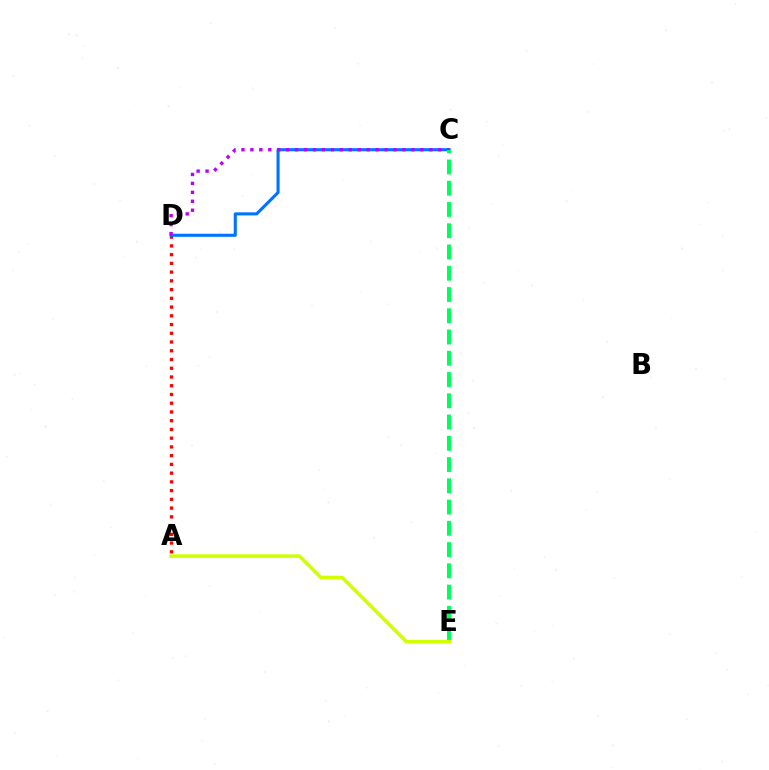{('A', 'D'): [{'color': '#ff0000', 'line_style': 'dotted', 'thickness': 2.37}], ('C', 'D'): [{'color': '#0074ff', 'line_style': 'solid', 'thickness': 2.23}, {'color': '#b900ff', 'line_style': 'dotted', 'thickness': 2.43}], ('C', 'E'): [{'color': '#00ff5c', 'line_style': 'dashed', 'thickness': 2.89}], ('A', 'E'): [{'color': '#d1ff00', 'line_style': 'solid', 'thickness': 2.58}]}